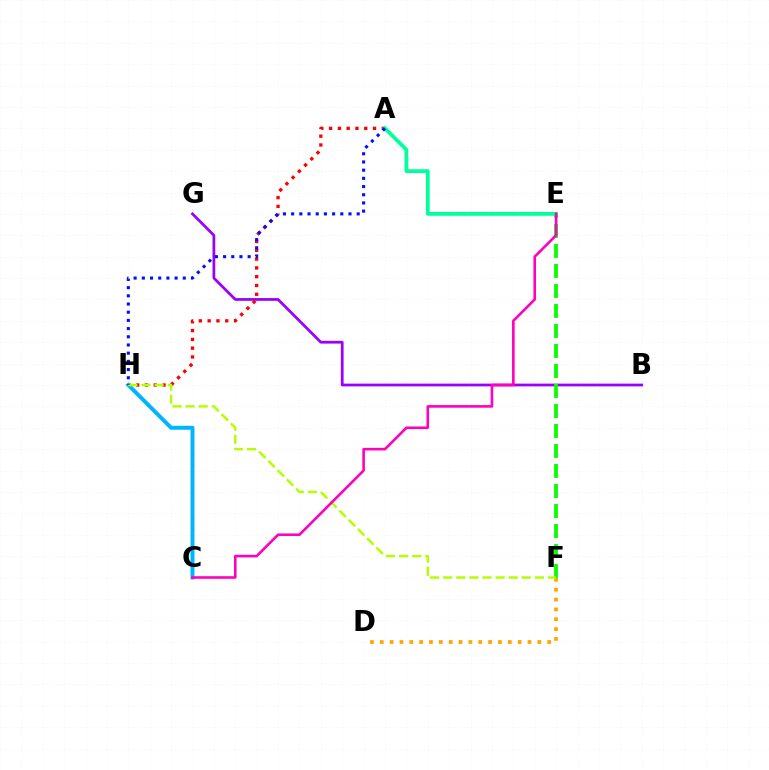{('B', 'G'): [{'color': '#9b00ff', 'line_style': 'solid', 'thickness': 1.98}], ('D', 'F'): [{'color': '#ffa500', 'line_style': 'dotted', 'thickness': 2.68}], ('A', 'H'): [{'color': '#ff0000', 'line_style': 'dotted', 'thickness': 2.39}, {'color': '#0010ff', 'line_style': 'dotted', 'thickness': 2.23}], ('E', 'F'): [{'color': '#08ff00', 'line_style': 'dashed', 'thickness': 2.72}], ('C', 'H'): [{'color': '#00b5ff', 'line_style': 'solid', 'thickness': 2.85}], ('F', 'H'): [{'color': '#b3ff00', 'line_style': 'dashed', 'thickness': 1.78}], ('A', 'E'): [{'color': '#00ff9d', 'line_style': 'solid', 'thickness': 2.71}], ('C', 'E'): [{'color': '#ff00bd', 'line_style': 'solid', 'thickness': 1.87}]}